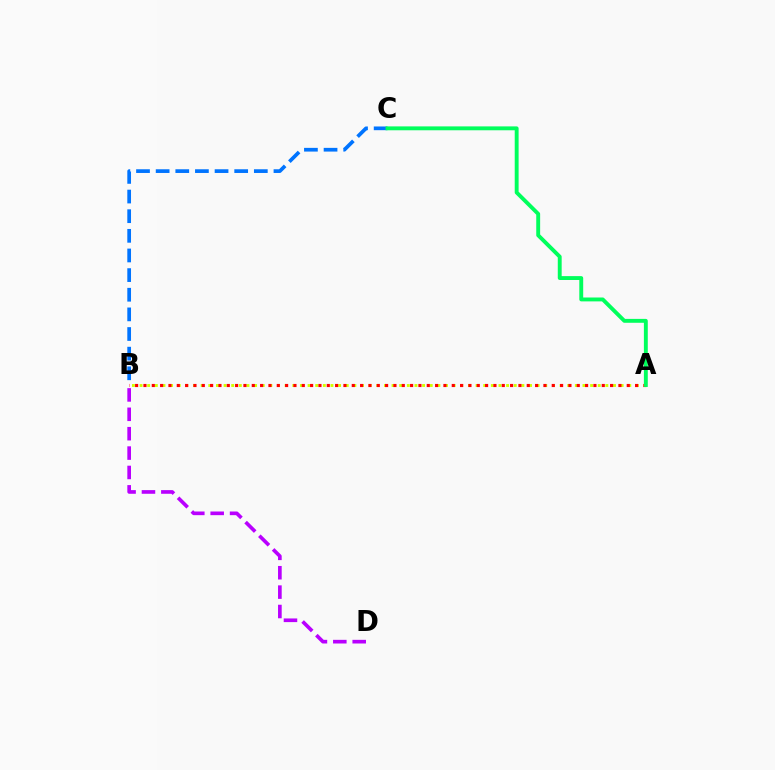{('B', 'C'): [{'color': '#0074ff', 'line_style': 'dashed', 'thickness': 2.67}], ('A', 'B'): [{'color': '#d1ff00', 'line_style': 'dotted', 'thickness': 2.07}, {'color': '#ff0000', 'line_style': 'dotted', 'thickness': 2.26}], ('B', 'D'): [{'color': '#b900ff', 'line_style': 'dashed', 'thickness': 2.63}], ('A', 'C'): [{'color': '#00ff5c', 'line_style': 'solid', 'thickness': 2.8}]}